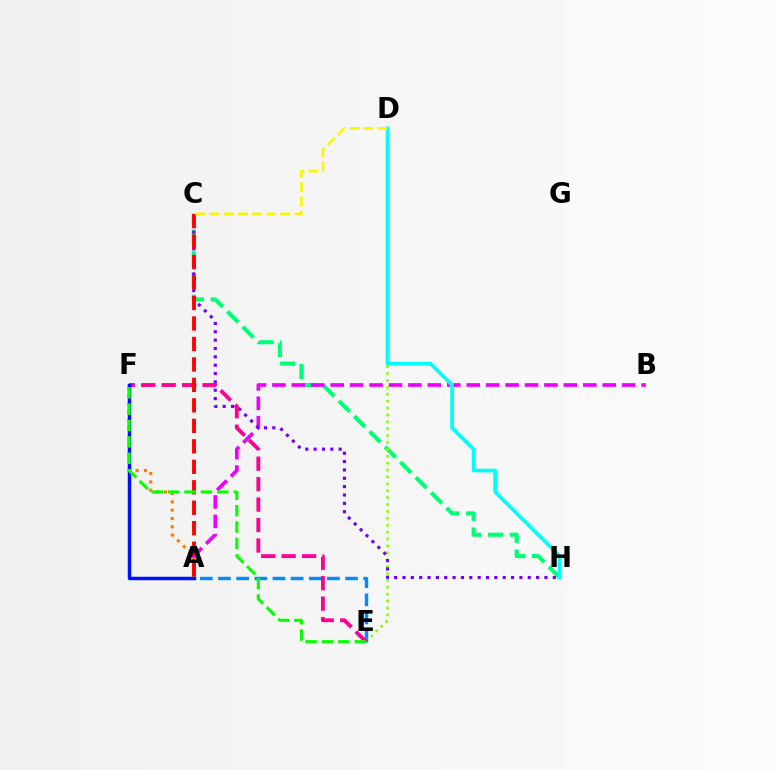{('C', 'H'): [{'color': '#00ff74', 'line_style': 'dashed', 'thickness': 2.95}, {'color': '#7200ff', 'line_style': 'dotted', 'thickness': 2.27}], ('A', 'B'): [{'color': '#ee00ff', 'line_style': 'dashed', 'thickness': 2.64}], ('D', 'E'): [{'color': '#84ff00', 'line_style': 'dotted', 'thickness': 1.87}], ('D', 'H'): [{'color': '#00fff6', 'line_style': 'solid', 'thickness': 2.67}], ('A', 'F'): [{'color': '#ff7c00', 'line_style': 'dotted', 'thickness': 2.26}, {'color': '#0010ff', 'line_style': 'solid', 'thickness': 2.52}], ('A', 'E'): [{'color': '#008cff', 'line_style': 'dashed', 'thickness': 2.47}], ('E', 'F'): [{'color': '#ff0094', 'line_style': 'dashed', 'thickness': 2.78}, {'color': '#08ff00', 'line_style': 'dashed', 'thickness': 2.23}], ('A', 'C'): [{'color': '#ff0000', 'line_style': 'dashed', 'thickness': 2.78}], ('C', 'D'): [{'color': '#fcf500', 'line_style': 'dashed', 'thickness': 1.93}]}